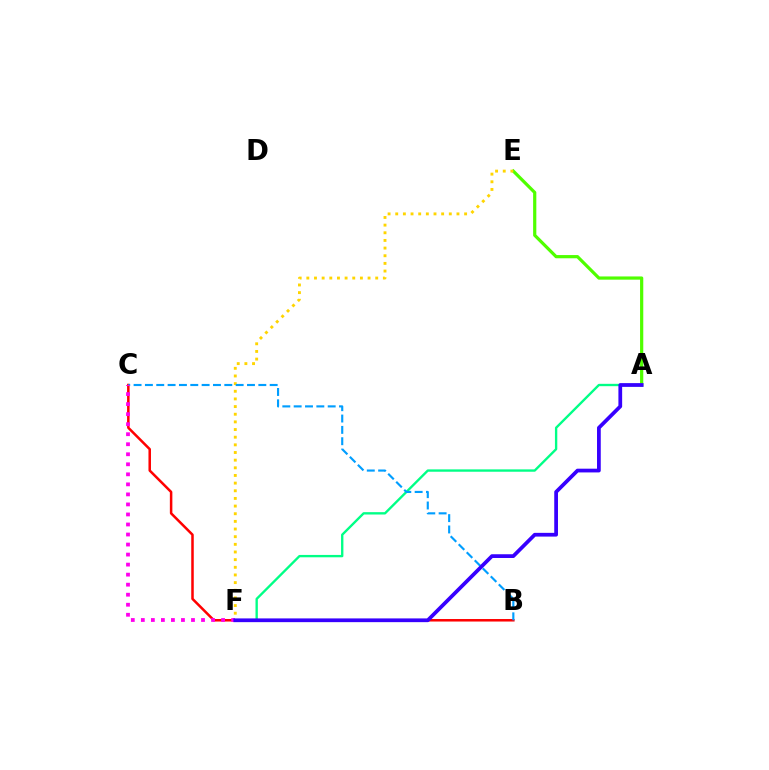{('A', 'E'): [{'color': '#4fff00', 'line_style': 'solid', 'thickness': 2.31}], ('A', 'F'): [{'color': '#00ff86', 'line_style': 'solid', 'thickness': 1.7}, {'color': '#3700ff', 'line_style': 'solid', 'thickness': 2.69}], ('E', 'F'): [{'color': '#ffd500', 'line_style': 'dotted', 'thickness': 2.08}], ('B', 'C'): [{'color': '#ff0000', 'line_style': 'solid', 'thickness': 1.81}, {'color': '#009eff', 'line_style': 'dashed', 'thickness': 1.54}], ('C', 'F'): [{'color': '#ff00ed', 'line_style': 'dotted', 'thickness': 2.73}]}